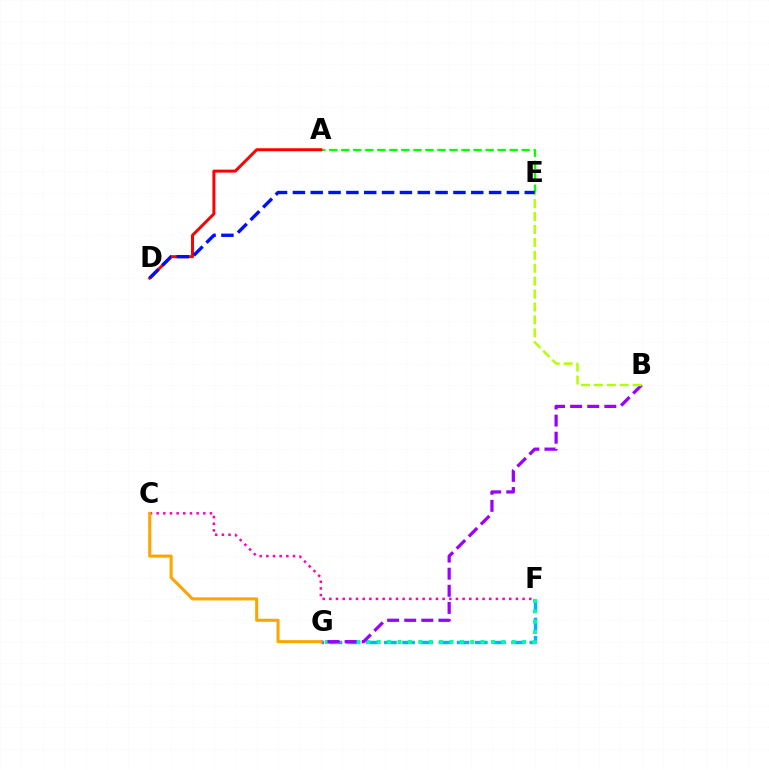{('A', 'E'): [{'color': '#08ff00', 'line_style': 'dashed', 'thickness': 1.63}], ('F', 'G'): [{'color': '#00b5ff', 'line_style': 'dashed', 'thickness': 2.47}, {'color': '#00ff9d', 'line_style': 'dotted', 'thickness': 2.82}], ('B', 'G'): [{'color': '#9b00ff', 'line_style': 'dashed', 'thickness': 2.32}], ('C', 'F'): [{'color': '#ff00bd', 'line_style': 'dotted', 'thickness': 1.81}], ('A', 'D'): [{'color': '#ff0000', 'line_style': 'solid', 'thickness': 2.15}], ('B', 'E'): [{'color': '#b3ff00', 'line_style': 'dashed', 'thickness': 1.75}], ('D', 'E'): [{'color': '#0010ff', 'line_style': 'dashed', 'thickness': 2.42}], ('C', 'G'): [{'color': '#ffa500', 'line_style': 'solid', 'thickness': 2.2}]}